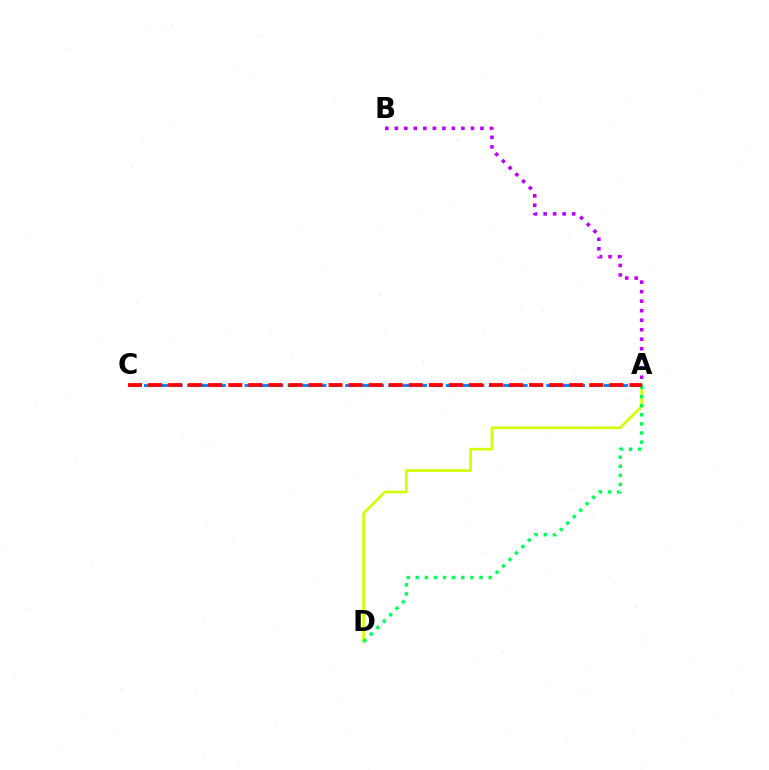{('A', 'B'): [{'color': '#b900ff', 'line_style': 'dotted', 'thickness': 2.59}], ('A', 'D'): [{'color': '#d1ff00', 'line_style': 'solid', 'thickness': 1.9}, {'color': '#00ff5c', 'line_style': 'dotted', 'thickness': 2.47}], ('A', 'C'): [{'color': '#0074ff', 'line_style': 'dashed', 'thickness': 1.95}, {'color': '#ff0000', 'line_style': 'dashed', 'thickness': 2.72}]}